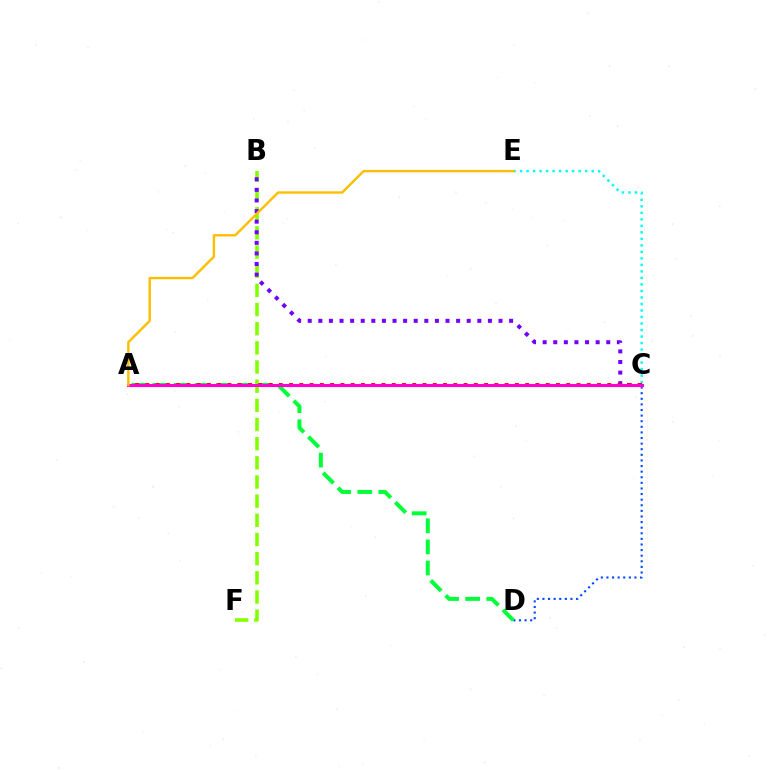{('C', 'D'): [{'color': '#004bff', 'line_style': 'dotted', 'thickness': 1.52}], ('A', 'D'): [{'color': '#00ff39', 'line_style': 'dashed', 'thickness': 2.86}], ('B', 'F'): [{'color': '#84ff00', 'line_style': 'dashed', 'thickness': 2.6}], ('B', 'C'): [{'color': '#7200ff', 'line_style': 'dotted', 'thickness': 2.88}], ('C', 'E'): [{'color': '#00fff6', 'line_style': 'dotted', 'thickness': 1.77}], ('A', 'C'): [{'color': '#ff0000', 'line_style': 'dotted', 'thickness': 2.79}, {'color': '#ff00cf', 'line_style': 'solid', 'thickness': 2.23}], ('A', 'E'): [{'color': '#ffbd00', 'line_style': 'solid', 'thickness': 1.72}]}